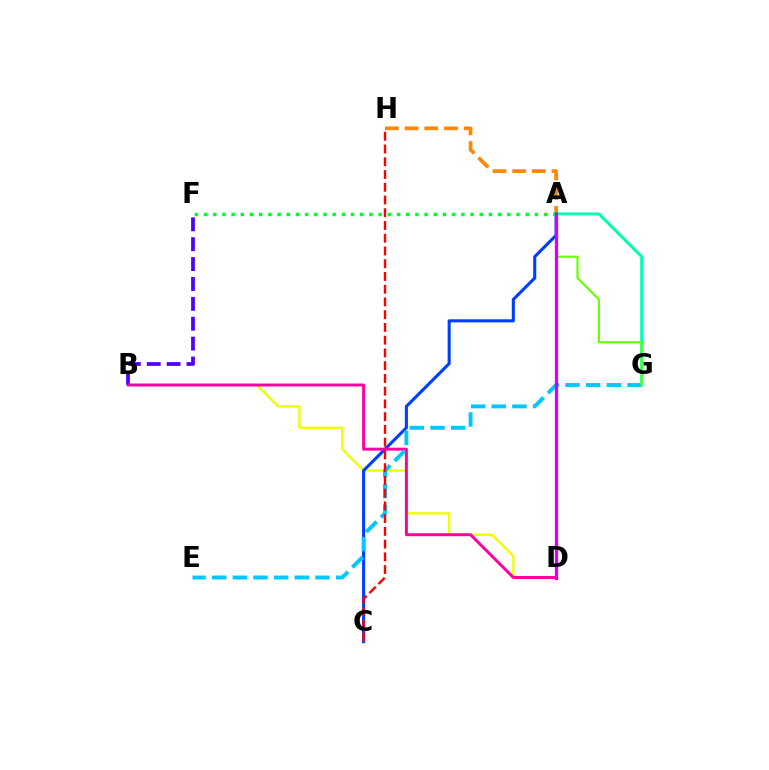{('A', 'H'): [{'color': '#ff8800', 'line_style': 'dashed', 'thickness': 2.67}], ('B', 'D'): [{'color': '#eeff00', 'line_style': 'solid', 'thickness': 1.67}, {'color': '#ff00a0', 'line_style': 'solid', 'thickness': 2.13}], ('B', 'F'): [{'color': '#4f00ff', 'line_style': 'dashed', 'thickness': 2.7}], ('A', 'G'): [{'color': '#00ffaf', 'line_style': 'solid', 'thickness': 2.13}, {'color': '#66ff00', 'line_style': 'solid', 'thickness': 1.53}], ('A', 'C'): [{'color': '#003fff', 'line_style': 'solid', 'thickness': 2.22}], ('E', 'G'): [{'color': '#00c7ff', 'line_style': 'dashed', 'thickness': 2.81}], ('A', 'F'): [{'color': '#00ff27', 'line_style': 'dotted', 'thickness': 2.5}], ('C', 'H'): [{'color': '#ff0000', 'line_style': 'dashed', 'thickness': 1.73}], ('A', 'D'): [{'color': '#d600ff', 'line_style': 'solid', 'thickness': 2.37}]}